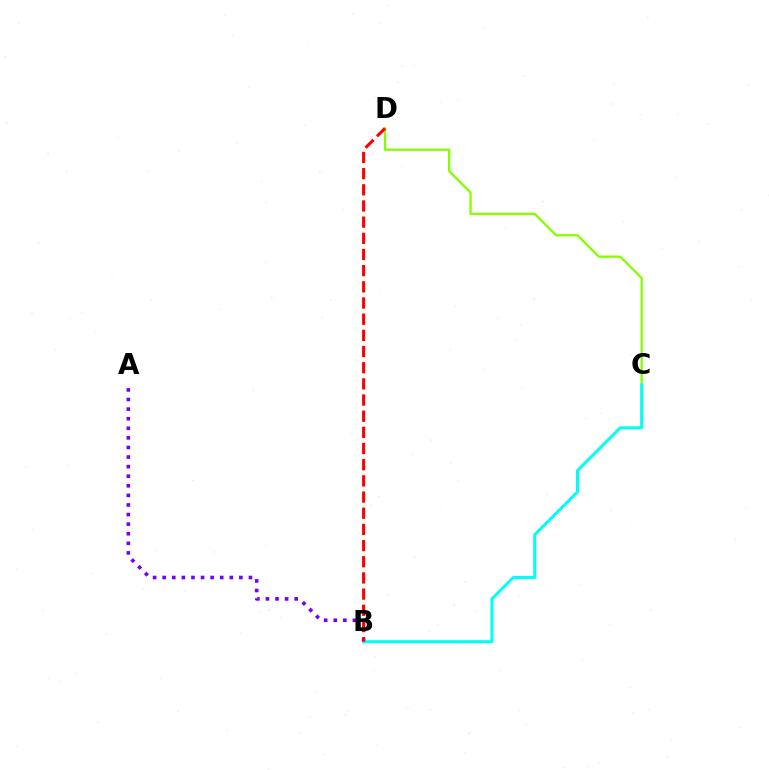{('C', 'D'): [{'color': '#84ff00', 'line_style': 'solid', 'thickness': 1.65}], ('A', 'B'): [{'color': '#7200ff', 'line_style': 'dotted', 'thickness': 2.6}], ('B', 'C'): [{'color': '#00fff6', 'line_style': 'solid', 'thickness': 2.16}], ('B', 'D'): [{'color': '#ff0000', 'line_style': 'dashed', 'thickness': 2.2}]}